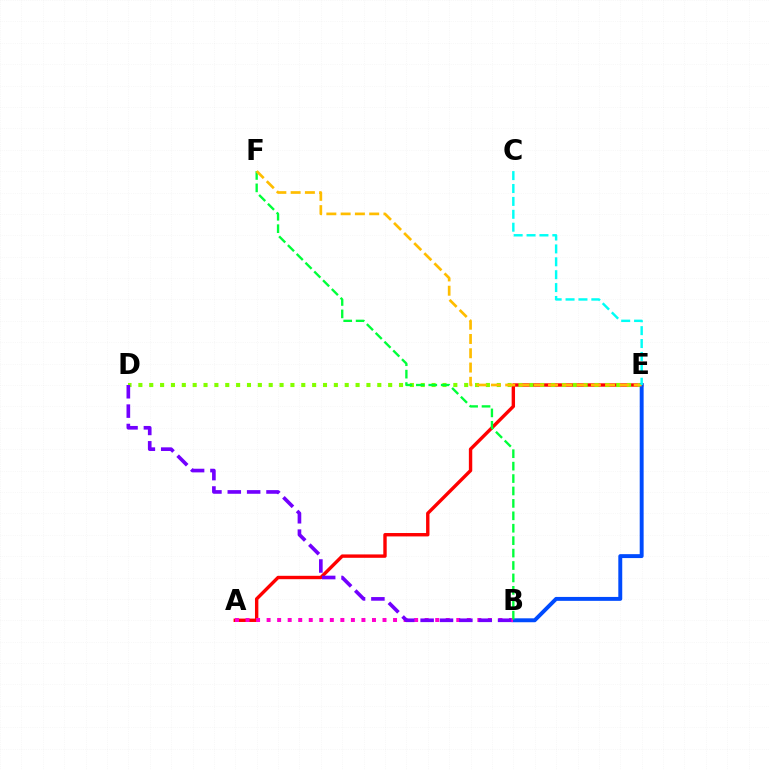{('A', 'E'): [{'color': '#ff0000', 'line_style': 'solid', 'thickness': 2.44}], ('D', 'E'): [{'color': '#84ff00', 'line_style': 'dotted', 'thickness': 2.95}], ('B', 'E'): [{'color': '#004bff', 'line_style': 'solid', 'thickness': 2.82}], ('A', 'B'): [{'color': '#ff00cf', 'line_style': 'dotted', 'thickness': 2.86}], ('B', 'F'): [{'color': '#00ff39', 'line_style': 'dashed', 'thickness': 1.69}], ('B', 'D'): [{'color': '#7200ff', 'line_style': 'dashed', 'thickness': 2.63}], ('E', 'F'): [{'color': '#ffbd00', 'line_style': 'dashed', 'thickness': 1.94}], ('C', 'E'): [{'color': '#00fff6', 'line_style': 'dashed', 'thickness': 1.75}]}